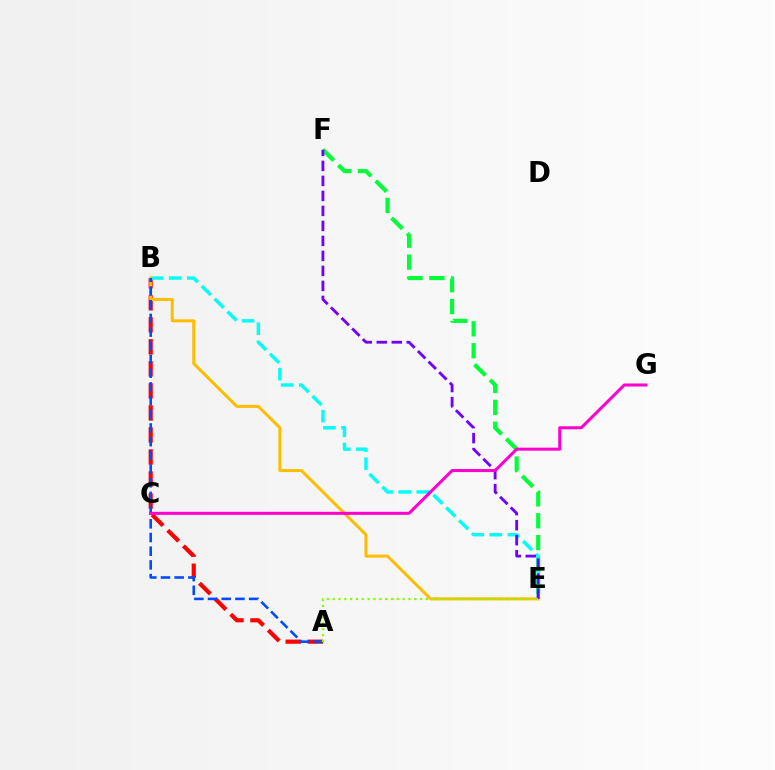{('A', 'B'): [{'color': '#ff0000', 'line_style': 'dashed', 'thickness': 2.99}, {'color': '#004bff', 'line_style': 'dashed', 'thickness': 1.86}], ('E', 'F'): [{'color': '#00ff39', 'line_style': 'dashed', 'thickness': 2.97}, {'color': '#7200ff', 'line_style': 'dashed', 'thickness': 2.04}], ('B', 'E'): [{'color': '#00fff6', 'line_style': 'dashed', 'thickness': 2.46}, {'color': '#ffbd00', 'line_style': 'solid', 'thickness': 2.16}], ('C', 'G'): [{'color': '#ff00cf', 'line_style': 'solid', 'thickness': 2.18}], ('A', 'E'): [{'color': '#84ff00', 'line_style': 'dotted', 'thickness': 1.59}]}